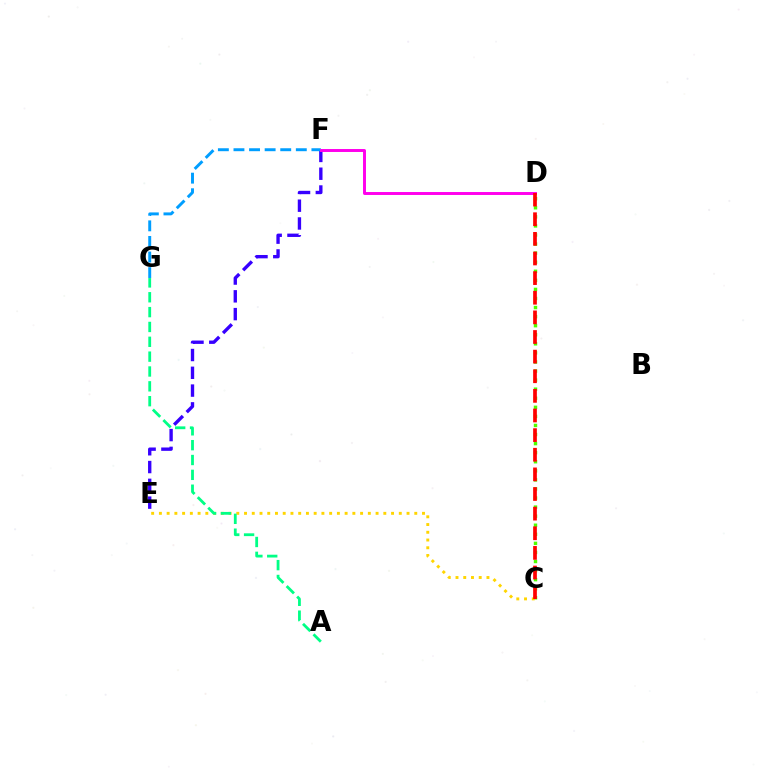{('C', 'D'): [{'color': '#4fff00', 'line_style': 'dotted', 'thickness': 2.46}, {'color': '#ff0000', 'line_style': 'dashed', 'thickness': 2.67}], ('E', 'F'): [{'color': '#3700ff', 'line_style': 'dashed', 'thickness': 2.42}], ('C', 'E'): [{'color': '#ffd500', 'line_style': 'dotted', 'thickness': 2.1}], ('F', 'G'): [{'color': '#009eff', 'line_style': 'dashed', 'thickness': 2.12}], ('D', 'F'): [{'color': '#ff00ed', 'line_style': 'solid', 'thickness': 2.13}], ('A', 'G'): [{'color': '#00ff86', 'line_style': 'dashed', 'thickness': 2.02}]}